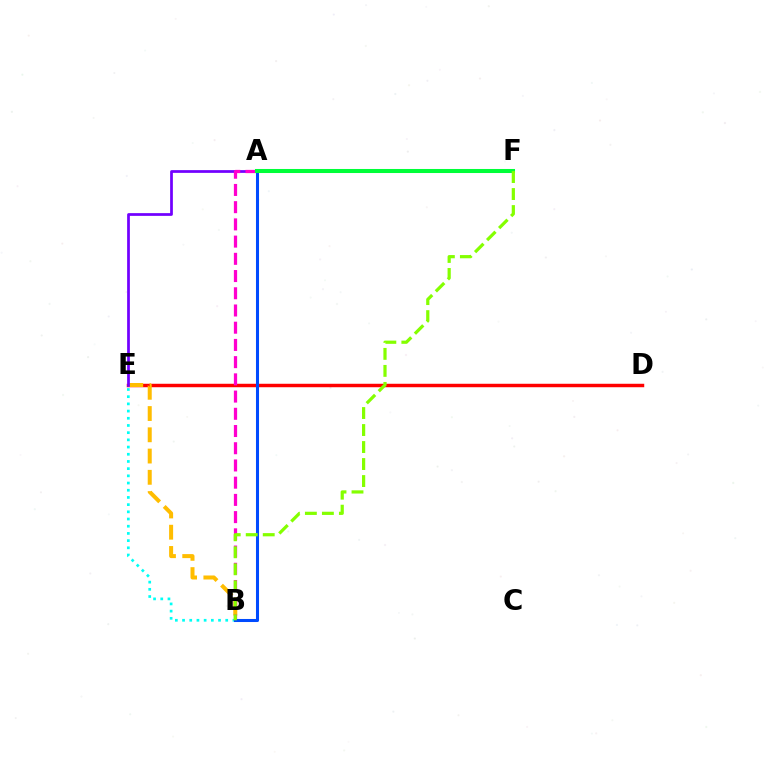{('D', 'E'): [{'color': '#ff0000', 'line_style': 'solid', 'thickness': 2.49}], ('B', 'E'): [{'color': '#00fff6', 'line_style': 'dotted', 'thickness': 1.96}, {'color': '#ffbd00', 'line_style': 'dashed', 'thickness': 2.89}], ('A', 'E'): [{'color': '#7200ff', 'line_style': 'solid', 'thickness': 1.97}], ('A', 'B'): [{'color': '#ff00cf', 'line_style': 'dashed', 'thickness': 2.34}, {'color': '#004bff', 'line_style': 'solid', 'thickness': 2.19}], ('A', 'F'): [{'color': '#00ff39', 'line_style': 'solid', 'thickness': 2.92}], ('B', 'F'): [{'color': '#84ff00', 'line_style': 'dashed', 'thickness': 2.31}]}